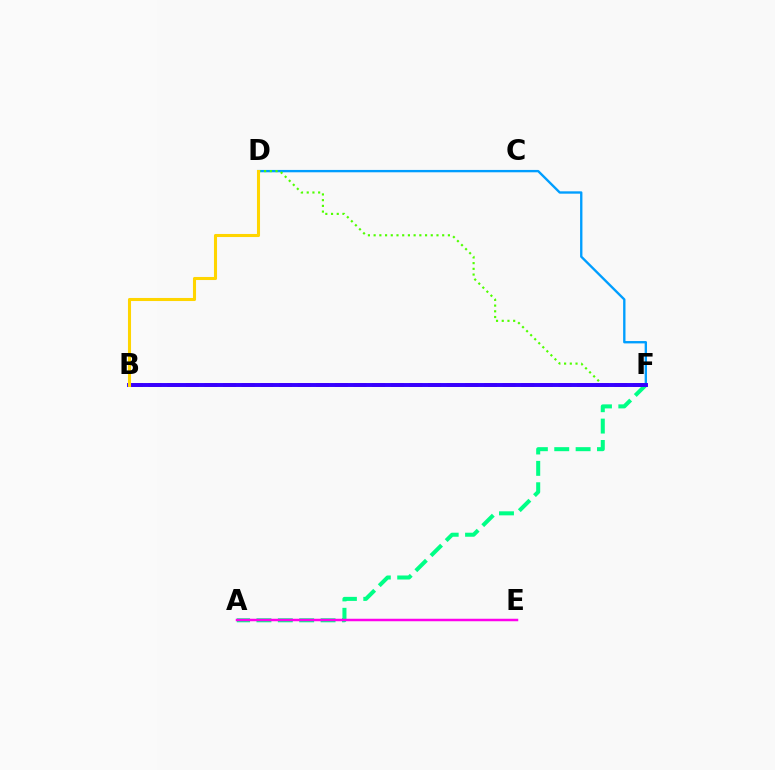{('D', 'F'): [{'color': '#009eff', 'line_style': 'solid', 'thickness': 1.69}, {'color': '#4fff00', 'line_style': 'dotted', 'thickness': 1.55}], ('B', 'F'): [{'color': '#ff0000', 'line_style': 'dashed', 'thickness': 2.53}, {'color': '#3700ff', 'line_style': 'solid', 'thickness': 2.83}], ('A', 'F'): [{'color': '#00ff86', 'line_style': 'dashed', 'thickness': 2.9}], ('A', 'E'): [{'color': '#ff00ed', 'line_style': 'solid', 'thickness': 1.8}], ('B', 'D'): [{'color': '#ffd500', 'line_style': 'solid', 'thickness': 2.21}]}